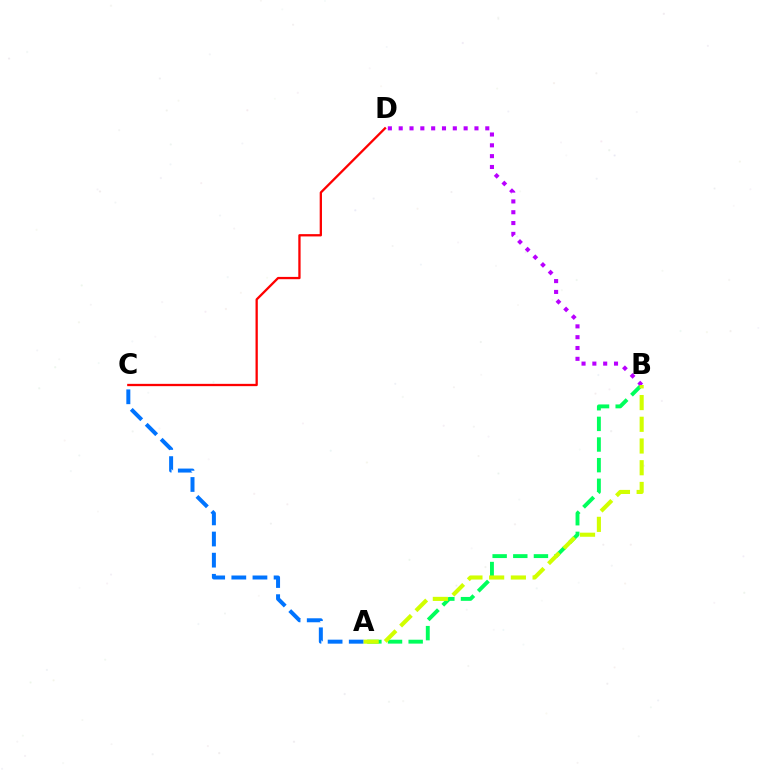{('A', 'B'): [{'color': '#00ff5c', 'line_style': 'dashed', 'thickness': 2.8}, {'color': '#d1ff00', 'line_style': 'dashed', 'thickness': 2.95}], ('A', 'C'): [{'color': '#0074ff', 'line_style': 'dashed', 'thickness': 2.87}], ('B', 'D'): [{'color': '#b900ff', 'line_style': 'dotted', 'thickness': 2.94}], ('C', 'D'): [{'color': '#ff0000', 'line_style': 'solid', 'thickness': 1.65}]}